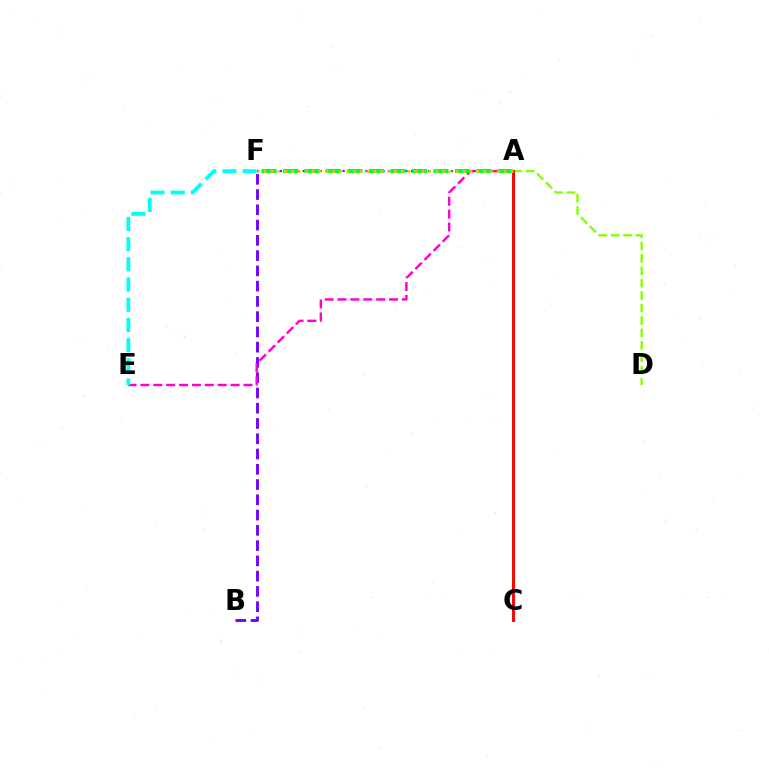{('B', 'F'): [{'color': '#7200ff', 'line_style': 'dashed', 'thickness': 2.07}], ('A', 'F'): [{'color': '#004bff', 'line_style': 'dotted', 'thickness': 1.55}, {'color': '#00ff39', 'line_style': 'dashed', 'thickness': 2.92}, {'color': '#ffbd00', 'line_style': 'dotted', 'thickness': 1.87}], ('A', 'D'): [{'color': '#84ff00', 'line_style': 'dashed', 'thickness': 1.69}], ('A', 'E'): [{'color': '#ff00cf', 'line_style': 'dashed', 'thickness': 1.75}], ('E', 'F'): [{'color': '#00fff6', 'line_style': 'dashed', 'thickness': 2.74}], ('A', 'C'): [{'color': '#ff0000', 'line_style': 'solid', 'thickness': 2.11}]}